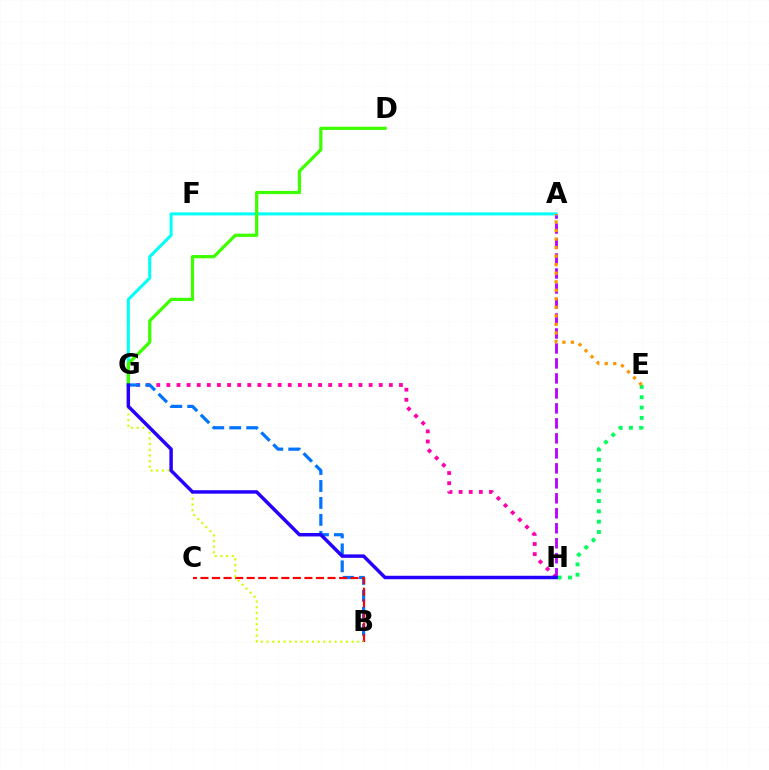{('G', 'H'): [{'color': '#ff00ac', 'line_style': 'dotted', 'thickness': 2.75}, {'color': '#2500ff', 'line_style': 'solid', 'thickness': 2.49}], ('A', 'H'): [{'color': '#b900ff', 'line_style': 'dashed', 'thickness': 2.04}], ('E', 'H'): [{'color': '#00ff5c', 'line_style': 'dotted', 'thickness': 2.8}], ('B', 'G'): [{'color': '#0074ff', 'line_style': 'dashed', 'thickness': 2.3}, {'color': '#d1ff00', 'line_style': 'dotted', 'thickness': 1.54}], ('A', 'G'): [{'color': '#00fff6', 'line_style': 'solid', 'thickness': 2.2}], ('D', 'G'): [{'color': '#3dff00', 'line_style': 'solid', 'thickness': 2.33}], ('B', 'C'): [{'color': '#ff0000', 'line_style': 'dashed', 'thickness': 1.57}], ('A', 'E'): [{'color': '#ff9400', 'line_style': 'dotted', 'thickness': 2.32}]}